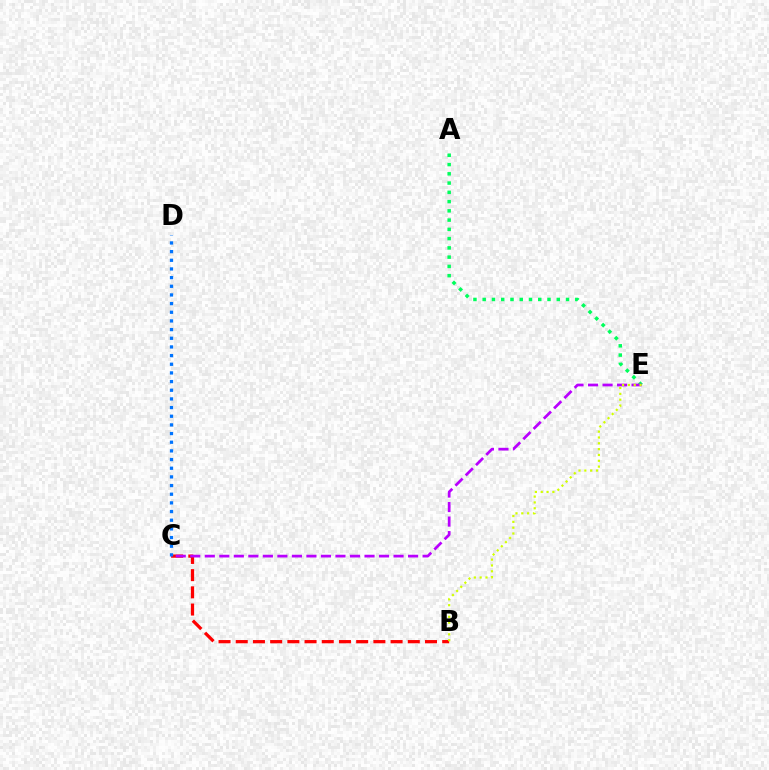{('B', 'C'): [{'color': '#ff0000', 'line_style': 'dashed', 'thickness': 2.34}], ('A', 'E'): [{'color': '#00ff5c', 'line_style': 'dotted', 'thickness': 2.52}], ('C', 'D'): [{'color': '#0074ff', 'line_style': 'dotted', 'thickness': 2.35}], ('C', 'E'): [{'color': '#b900ff', 'line_style': 'dashed', 'thickness': 1.97}], ('B', 'E'): [{'color': '#d1ff00', 'line_style': 'dotted', 'thickness': 1.58}]}